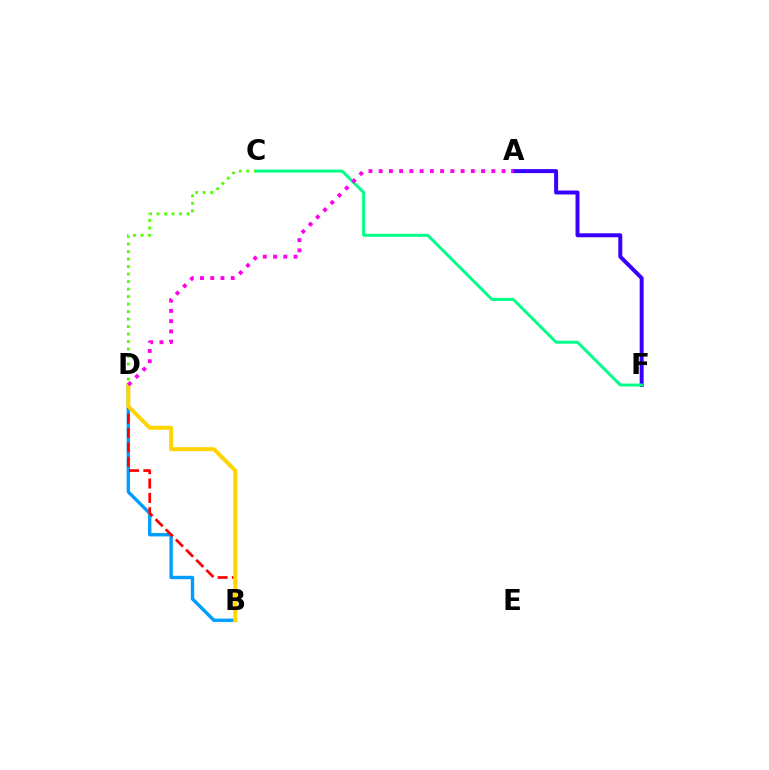{('A', 'F'): [{'color': '#3700ff', 'line_style': 'solid', 'thickness': 2.85}], ('C', 'D'): [{'color': '#4fff00', 'line_style': 'dotted', 'thickness': 2.04}], ('C', 'F'): [{'color': '#00ff86', 'line_style': 'solid', 'thickness': 2.1}], ('B', 'D'): [{'color': '#009eff', 'line_style': 'solid', 'thickness': 2.43}, {'color': '#ff0000', 'line_style': 'dashed', 'thickness': 1.95}, {'color': '#ffd500', 'line_style': 'solid', 'thickness': 2.86}], ('A', 'D'): [{'color': '#ff00ed', 'line_style': 'dotted', 'thickness': 2.78}]}